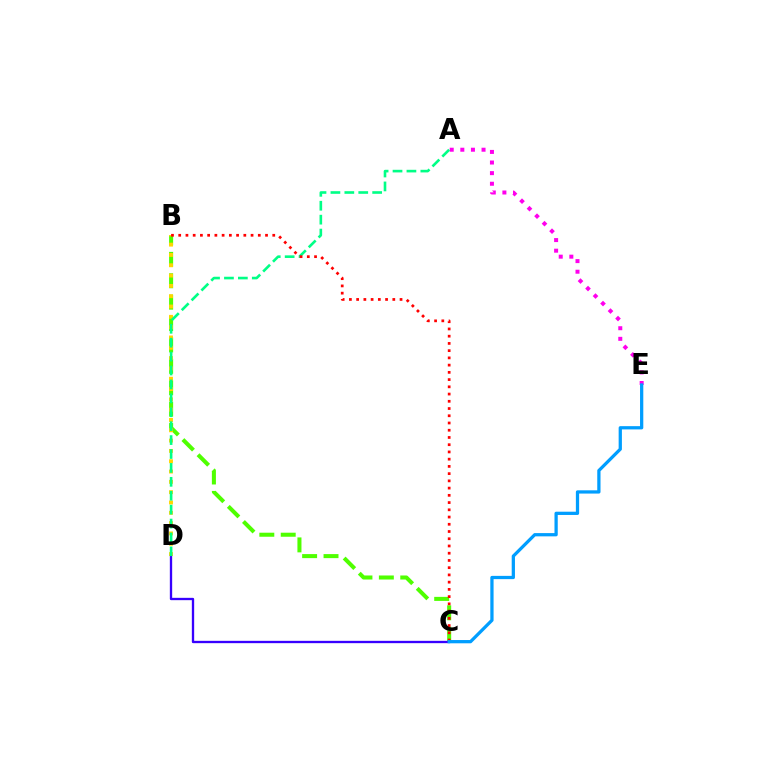{('B', 'C'): [{'color': '#4fff00', 'line_style': 'dashed', 'thickness': 2.91}, {'color': '#ff0000', 'line_style': 'dotted', 'thickness': 1.97}], ('A', 'E'): [{'color': '#ff00ed', 'line_style': 'dotted', 'thickness': 2.88}], ('C', 'D'): [{'color': '#3700ff', 'line_style': 'solid', 'thickness': 1.68}], ('B', 'D'): [{'color': '#ffd500', 'line_style': 'dotted', 'thickness': 2.8}], ('A', 'D'): [{'color': '#00ff86', 'line_style': 'dashed', 'thickness': 1.89}], ('C', 'E'): [{'color': '#009eff', 'line_style': 'solid', 'thickness': 2.35}]}